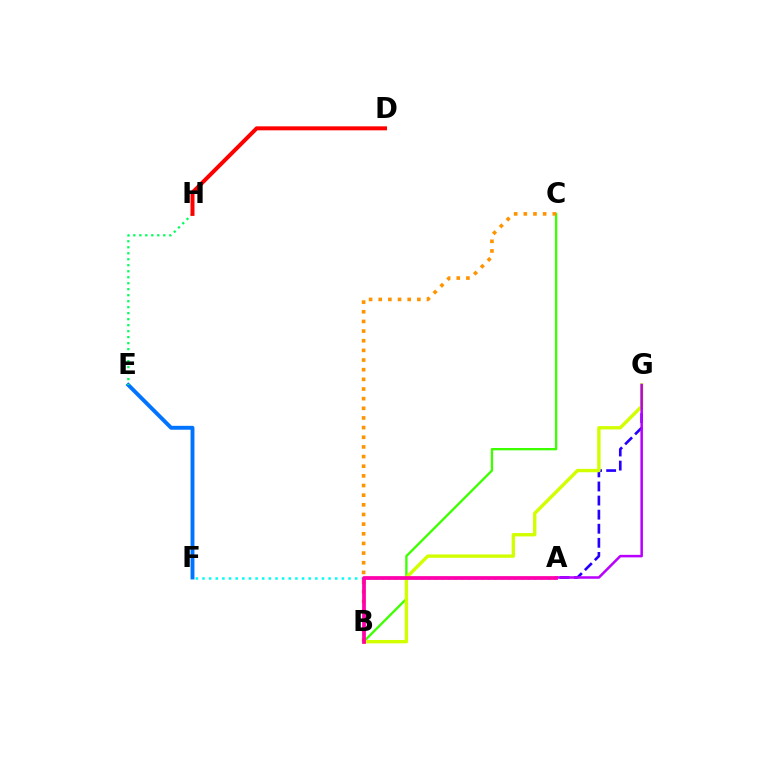{('A', 'G'): [{'color': '#2500ff', 'line_style': 'dashed', 'thickness': 1.91}, {'color': '#b900ff', 'line_style': 'solid', 'thickness': 1.82}], ('E', 'F'): [{'color': '#0074ff', 'line_style': 'solid', 'thickness': 2.81}], ('B', 'C'): [{'color': '#3dff00', 'line_style': 'solid', 'thickness': 1.67}, {'color': '#ff9400', 'line_style': 'dotted', 'thickness': 2.62}], ('B', 'G'): [{'color': '#d1ff00', 'line_style': 'solid', 'thickness': 2.43}], ('A', 'F'): [{'color': '#00fff6', 'line_style': 'dotted', 'thickness': 1.8}], ('E', 'H'): [{'color': '#00ff5c', 'line_style': 'dotted', 'thickness': 1.63}], ('A', 'B'): [{'color': '#ff00ac', 'line_style': 'solid', 'thickness': 2.7}], ('D', 'H'): [{'color': '#ff0000', 'line_style': 'solid', 'thickness': 2.88}]}